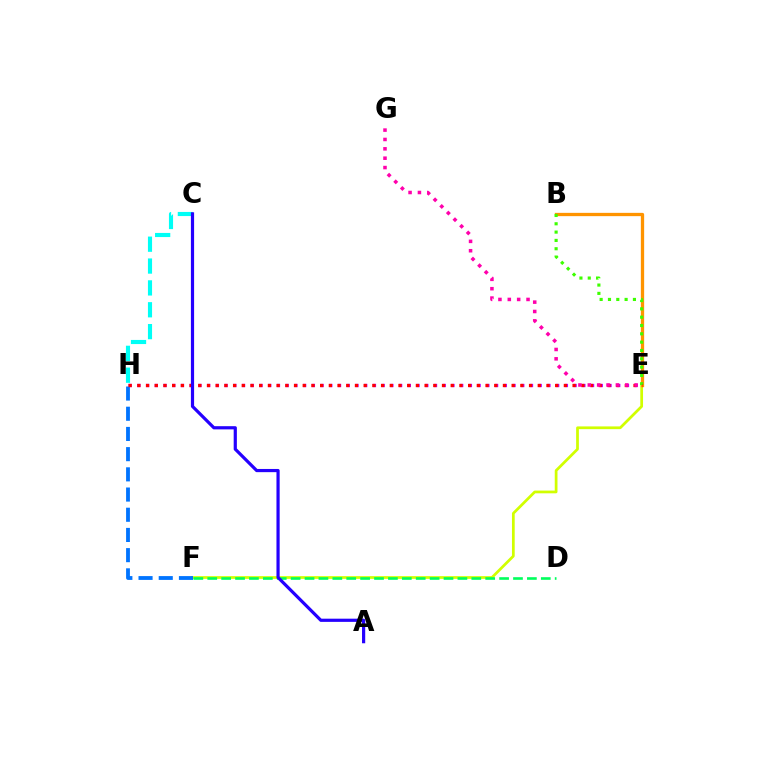{('C', 'H'): [{'color': '#00fff6', 'line_style': 'dashed', 'thickness': 2.97}], ('E', 'F'): [{'color': '#d1ff00', 'line_style': 'solid', 'thickness': 1.97}], ('E', 'H'): [{'color': '#b900ff', 'line_style': 'dotted', 'thickness': 2.37}, {'color': '#ff0000', 'line_style': 'dotted', 'thickness': 2.37}], ('F', 'H'): [{'color': '#0074ff', 'line_style': 'dashed', 'thickness': 2.74}], ('B', 'E'): [{'color': '#ff9400', 'line_style': 'solid', 'thickness': 2.37}, {'color': '#3dff00', 'line_style': 'dotted', 'thickness': 2.26}], ('D', 'F'): [{'color': '#00ff5c', 'line_style': 'dashed', 'thickness': 1.89}], ('E', 'G'): [{'color': '#ff00ac', 'line_style': 'dotted', 'thickness': 2.54}], ('A', 'C'): [{'color': '#2500ff', 'line_style': 'solid', 'thickness': 2.3}]}